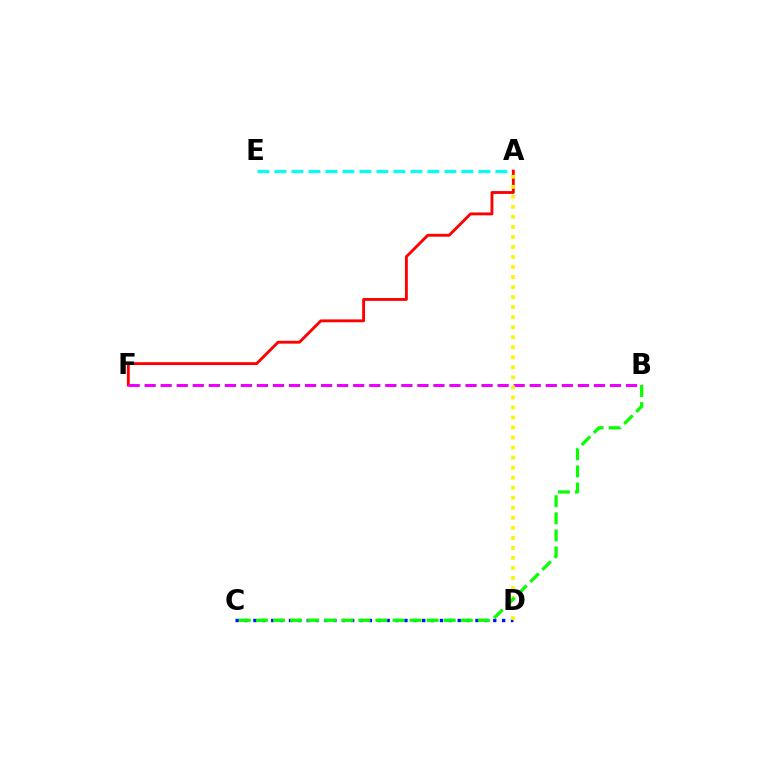{('A', 'E'): [{'color': '#00fff6', 'line_style': 'dashed', 'thickness': 2.31}], ('C', 'D'): [{'color': '#0010ff', 'line_style': 'dotted', 'thickness': 2.41}], ('A', 'F'): [{'color': '#ff0000', 'line_style': 'solid', 'thickness': 2.05}], ('B', 'F'): [{'color': '#ee00ff', 'line_style': 'dashed', 'thickness': 2.18}], ('A', 'D'): [{'color': '#fcf500', 'line_style': 'dotted', 'thickness': 2.73}], ('B', 'C'): [{'color': '#08ff00', 'line_style': 'dashed', 'thickness': 2.32}]}